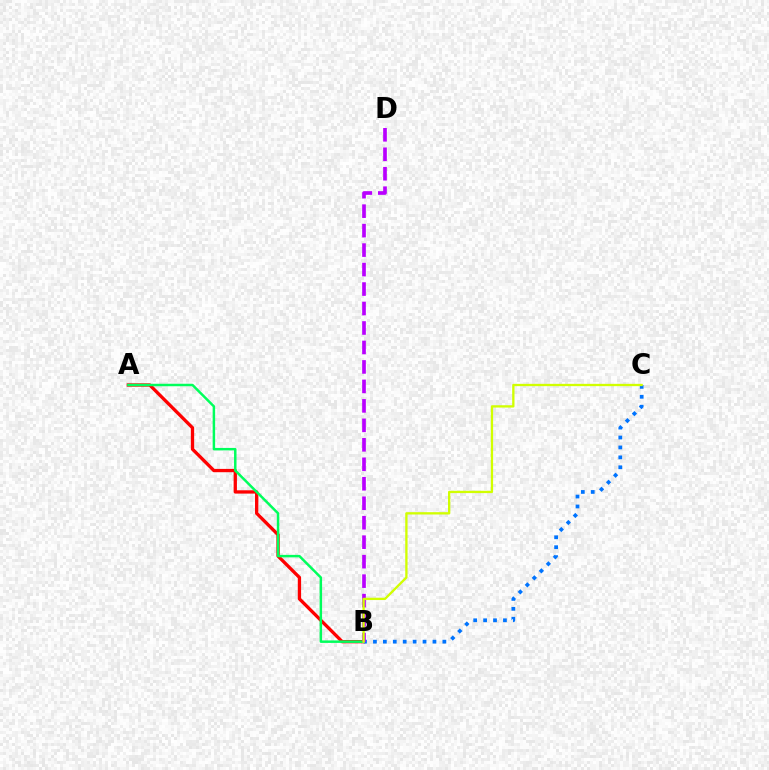{('A', 'B'): [{'color': '#ff0000', 'line_style': 'solid', 'thickness': 2.38}, {'color': '#00ff5c', 'line_style': 'solid', 'thickness': 1.78}], ('B', 'C'): [{'color': '#0074ff', 'line_style': 'dotted', 'thickness': 2.69}, {'color': '#d1ff00', 'line_style': 'solid', 'thickness': 1.67}], ('B', 'D'): [{'color': '#b900ff', 'line_style': 'dashed', 'thickness': 2.65}]}